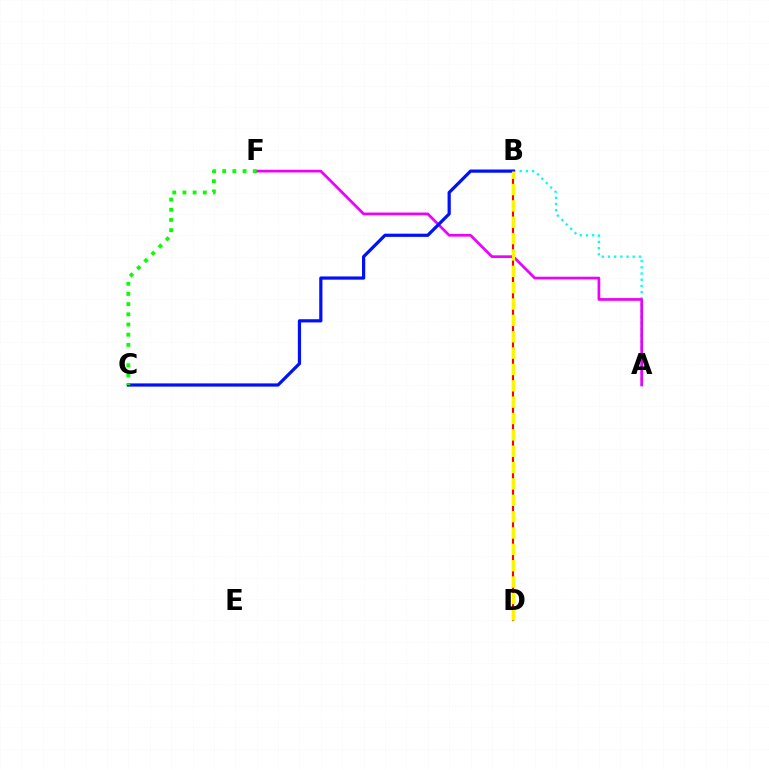{('A', 'B'): [{'color': '#00fff6', 'line_style': 'dotted', 'thickness': 1.68}], ('B', 'D'): [{'color': '#ff0000', 'line_style': 'solid', 'thickness': 1.53}, {'color': '#fcf500', 'line_style': 'dashed', 'thickness': 2.22}], ('A', 'F'): [{'color': '#ee00ff', 'line_style': 'solid', 'thickness': 1.95}], ('B', 'C'): [{'color': '#0010ff', 'line_style': 'solid', 'thickness': 2.31}], ('C', 'F'): [{'color': '#08ff00', 'line_style': 'dotted', 'thickness': 2.77}]}